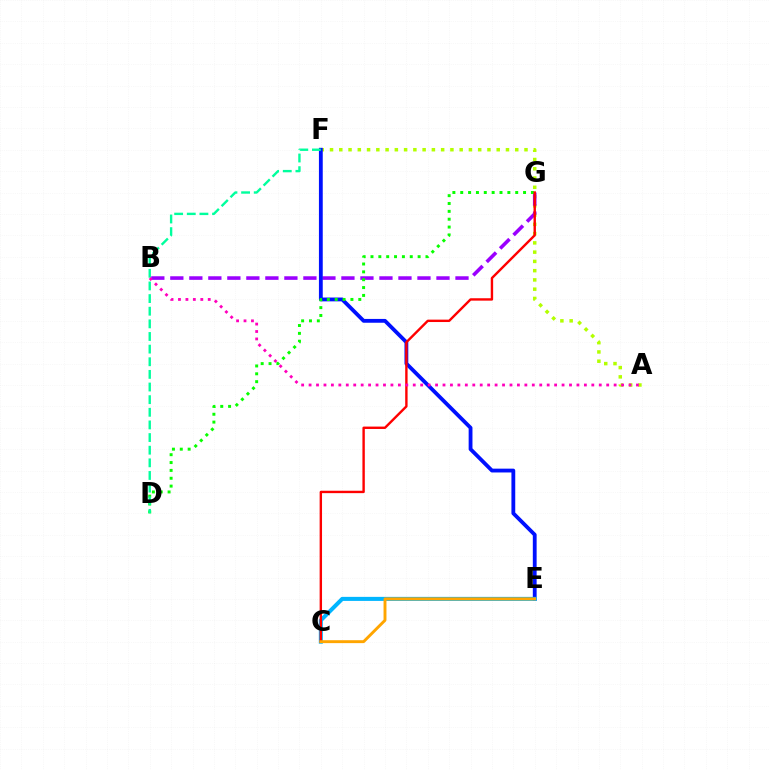{('A', 'F'): [{'color': '#b3ff00', 'line_style': 'dotted', 'thickness': 2.52}], ('B', 'G'): [{'color': '#9b00ff', 'line_style': 'dashed', 'thickness': 2.58}], ('E', 'F'): [{'color': '#0010ff', 'line_style': 'solid', 'thickness': 2.75}], ('D', 'G'): [{'color': '#08ff00', 'line_style': 'dotted', 'thickness': 2.13}], ('C', 'E'): [{'color': '#00b5ff', 'line_style': 'solid', 'thickness': 2.91}, {'color': '#ffa500', 'line_style': 'solid', 'thickness': 2.1}], ('D', 'F'): [{'color': '#00ff9d', 'line_style': 'dashed', 'thickness': 1.72}], ('C', 'G'): [{'color': '#ff0000', 'line_style': 'solid', 'thickness': 1.73}], ('A', 'B'): [{'color': '#ff00bd', 'line_style': 'dotted', 'thickness': 2.02}]}